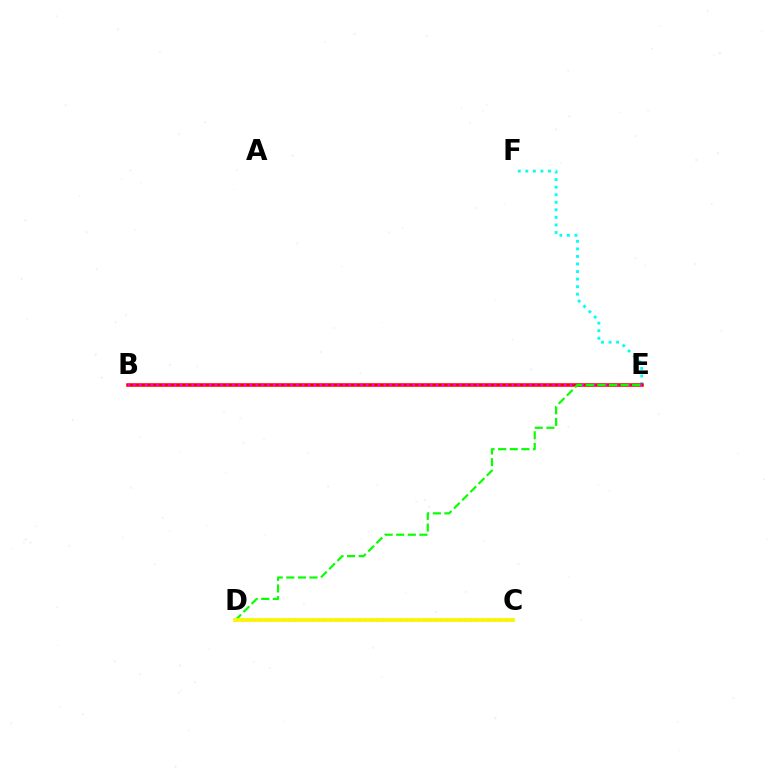{('C', 'D'): [{'color': '#0010ff', 'line_style': 'dotted', 'thickness': 1.59}, {'color': '#fcf500', 'line_style': 'solid', 'thickness': 2.67}], ('E', 'F'): [{'color': '#00fff6', 'line_style': 'dotted', 'thickness': 2.05}], ('B', 'E'): [{'color': '#ff0000', 'line_style': 'solid', 'thickness': 2.55}, {'color': '#ee00ff', 'line_style': 'dotted', 'thickness': 1.58}], ('D', 'E'): [{'color': '#08ff00', 'line_style': 'dashed', 'thickness': 1.58}]}